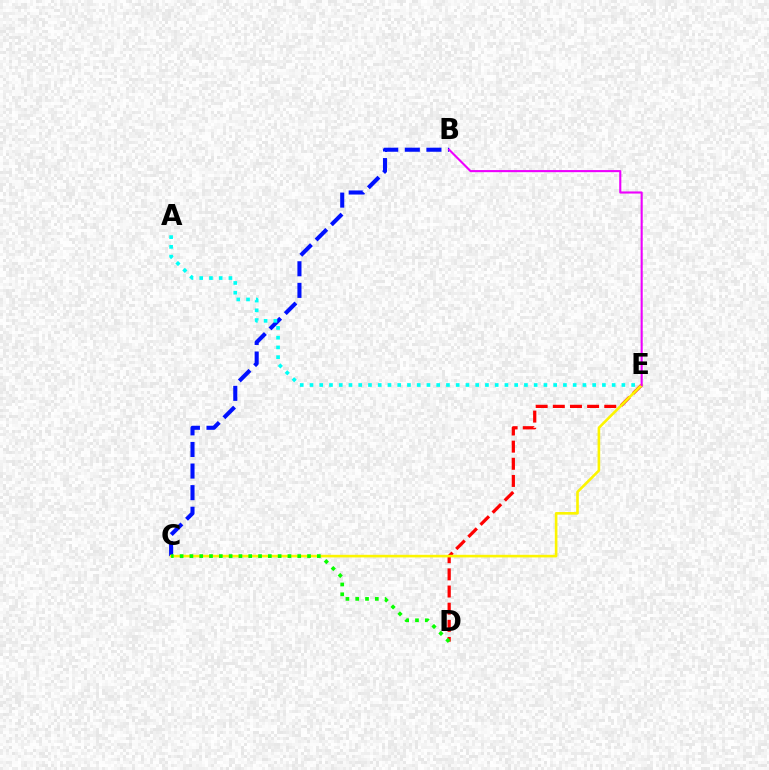{('B', 'C'): [{'color': '#0010ff', 'line_style': 'dashed', 'thickness': 2.93}], ('D', 'E'): [{'color': '#ff0000', 'line_style': 'dashed', 'thickness': 2.33}], ('A', 'E'): [{'color': '#00fff6', 'line_style': 'dotted', 'thickness': 2.65}], ('C', 'E'): [{'color': '#fcf500', 'line_style': 'solid', 'thickness': 1.88}], ('B', 'E'): [{'color': '#ee00ff', 'line_style': 'solid', 'thickness': 1.52}], ('C', 'D'): [{'color': '#08ff00', 'line_style': 'dotted', 'thickness': 2.66}]}